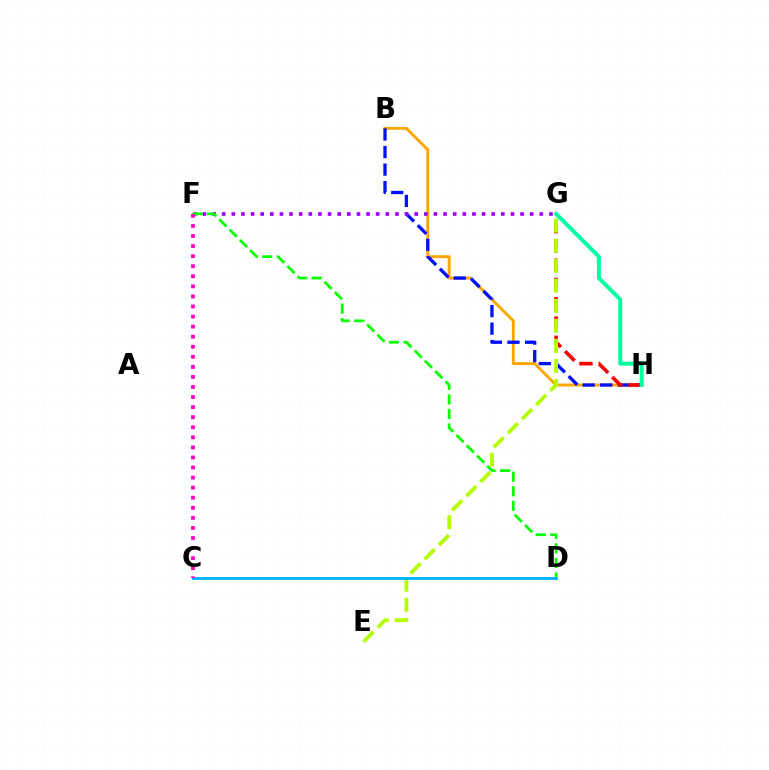{('B', 'H'): [{'color': '#ffa500', 'line_style': 'solid', 'thickness': 2.1}, {'color': '#0010ff', 'line_style': 'dashed', 'thickness': 2.39}], ('G', 'H'): [{'color': '#ff0000', 'line_style': 'dashed', 'thickness': 2.62}, {'color': '#00ff9d', 'line_style': 'solid', 'thickness': 2.87}], ('E', 'G'): [{'color': '#b3ff00', 'line_style': 'dashed', 'thickness': 2.72}], ('F', 'G'): [{'color': '#9b00ff', 'line_style': 'dotted', 'thickness': 2.62}], ('D', 'F'): [{'color': '#08ff00', 'line_style': 'dashed', 'thickness': 1.98}], ('C', 'D'): [{'color': '#00b5ff', 'line_style': 'solid', 'thickness': 2.08}], ('C', 'F'): [{'color': '#ff00bd', 'line_style': 'dotted', 'thickness': 2.73}]}